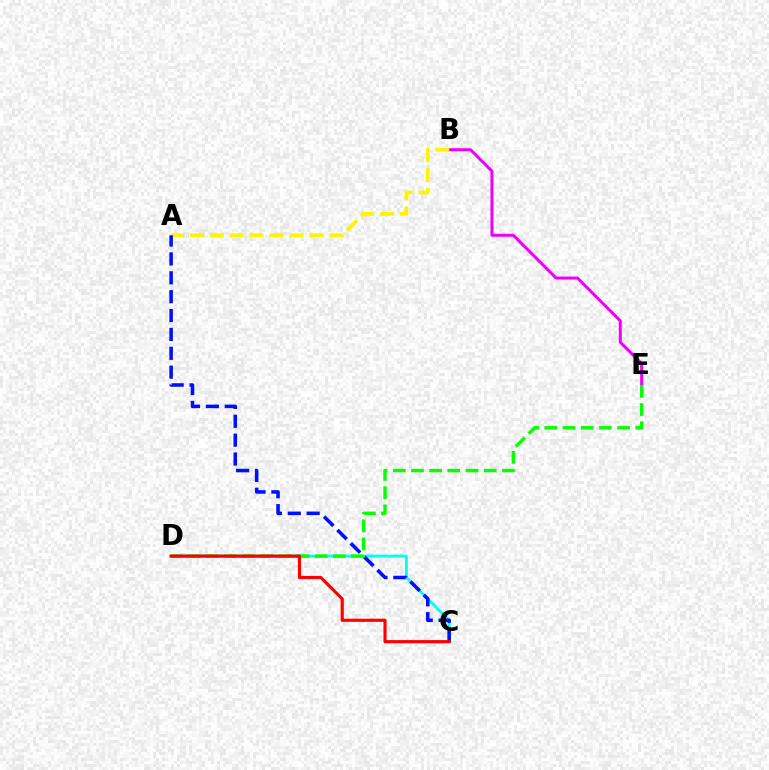{('B', 'E'): [{'color': '#ee00ff', 'line_style': 'solid', 'thickness': 2.16}], ('A', 'B'): [{'color': '#fcf500', 'line_style': 'dashed', 'thickness': 2.7}], ('C', 'D'): [{'color': '#00fff6', 'line_style': 'solid', 'thickness': 2.09}, {'color': '#ff0000', 'line_style': 'solid', 'thickness': 2.27}], ('A', 'C'): [{'color': '#0010ff', 'line_style': 'dashed', 'thickness': 2.56}], ('D', 'E'): [{'color': '#08ff00', 'line_style': 'dashed', 'thickness': 2.47}]}